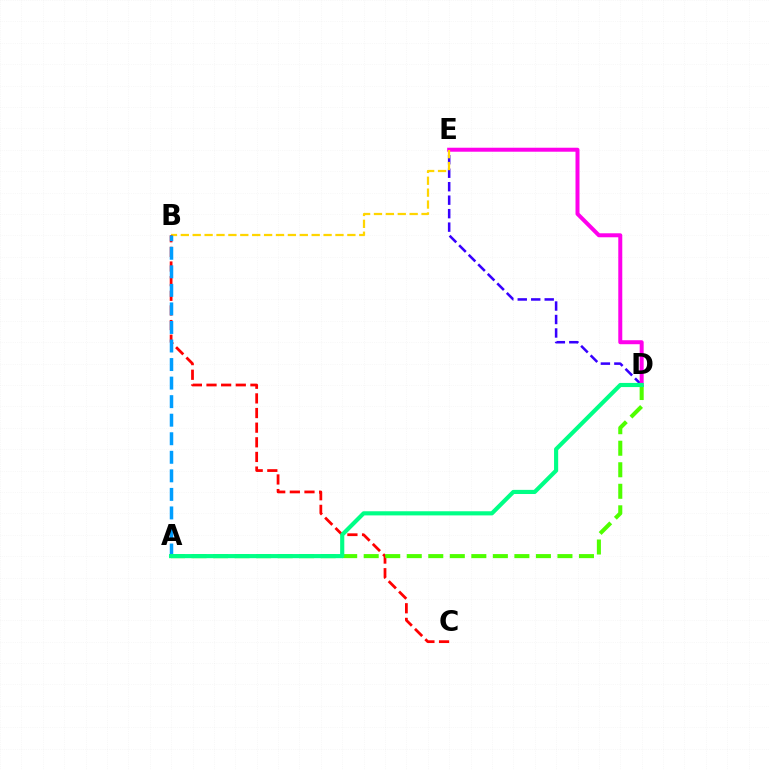{('D', 'E'): [{'color': '#3700ff', 'line_style': 'dashed', 'thickness': 1.83}, {'color': '#ff00ed', 'line_style': 'solid', 'thickness': 2.88}], ('B', 'E'): [{'color': '#ffd500', 'line_style': 'dashed', 'thickness': 1.62}], ('B', 'C'): [{'color': '#ff0000', 'line_style': 'dashed', 'thickness': 1.99}], ('A', 'B'): [{'color': '#009eff', 'line_style': 'dashed', 'thickness': 2.52}], ('A', 'D'): [{'color': '#4fff00', 'line_style': 'dashed', 'thickness': 2.92}, {'color': '#00ff86', 'line_style': 'solid', 'thickness': 2.98}]}